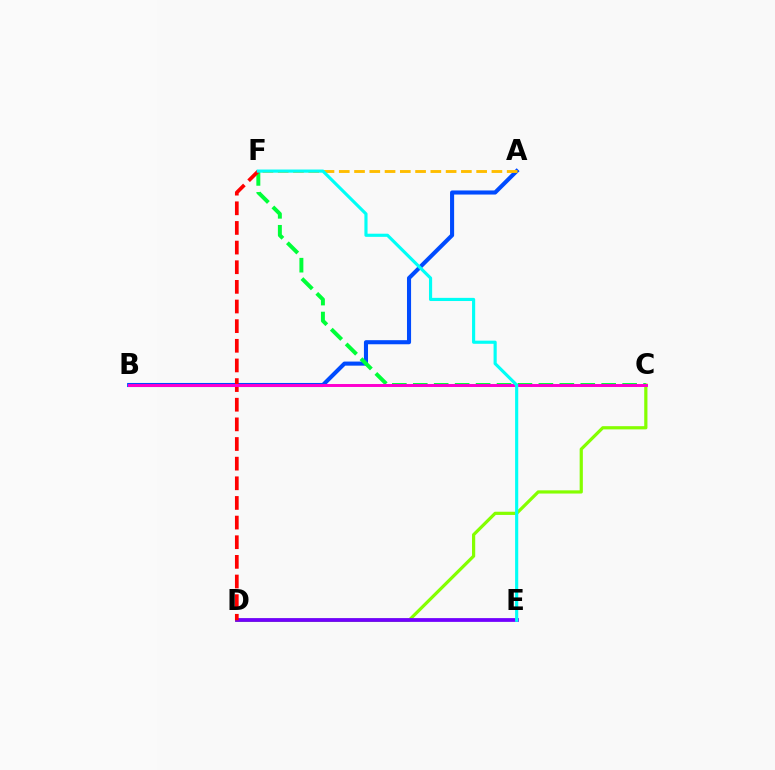{('A', 'B'): [{'color': '#004bff', 'line_style': 'solid', 'thickness': 2.94}], ('C', 'D'): [{'color': '#84ff00', 'line_style': 'solid', 'thickness': 2.31}], ('A', 'F'): [{'color': '#ffbd00', 'line_style': 'dashed', 'thickness': 2.07}], ('C', 'F'): [{'color': '#00ff39', 'line_style': 'dashed', 'thickness': 2.84}], ('D', 'E'): [{'color': '#7200ff', 'line_style': 'solid', 'thickness': 2.71}], ('D', 'F'): [{'color': '#ff0000', 'line_style': 'dashed', 'thickness': 2.67}], ('B', 'C'): [{'color': '#ff00cf', 'line_style': 'solid', 'thickness': 2.13}], ('E', 'F'): [{'color': '#00fff6', 'line_style': 'solid', 'thickness': 2.26}]}